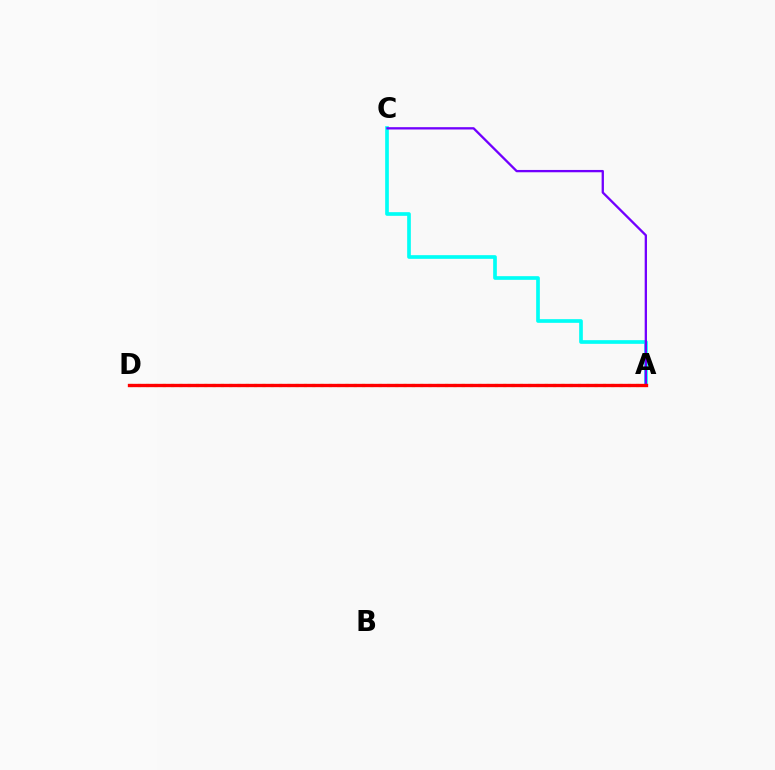{('A', 'D'): [{'color': '#84ff00', 'line_style': 'dotted', 'thickness': 2.26}, {'color': '#ff0000', 'line_style': 'solid', 'thickness': 2.4}], ('A', 'C'): [{'color': '#00fff6', 'line_style': 'solid', 'thickness': 2.64}, {'color': '#7200ff', 'line_style': 'solid', 'thickness': 1.67}]}